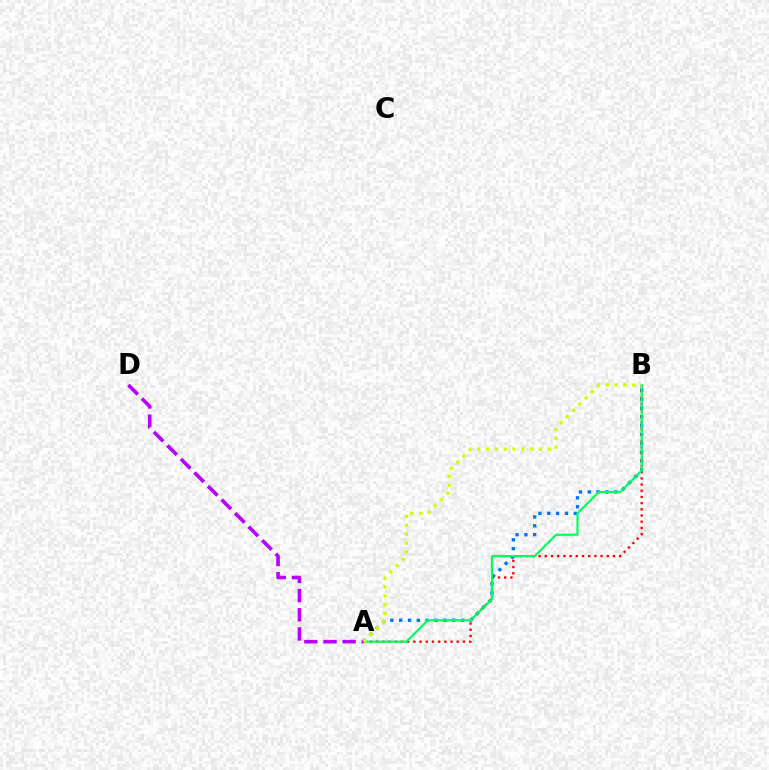{('A', 'B'): [{'color': '#0074ff', 'line_style': 'dotted', 'thickness': 2.4}, {'color': '#ff0000', 'line_style': 'dotted', 'thickness': 1.68}, {'color': '#00ff5c', 'line_style': 'solid', 'thickness': 1.56}, {'color': '#d1ff00', 'line_style': 'dotted', 'thickness': 2.4}], ('A', 'D'): [{'color': '#b900ff', 'line_style': 'dashed', 'thickness': 2.6}]}